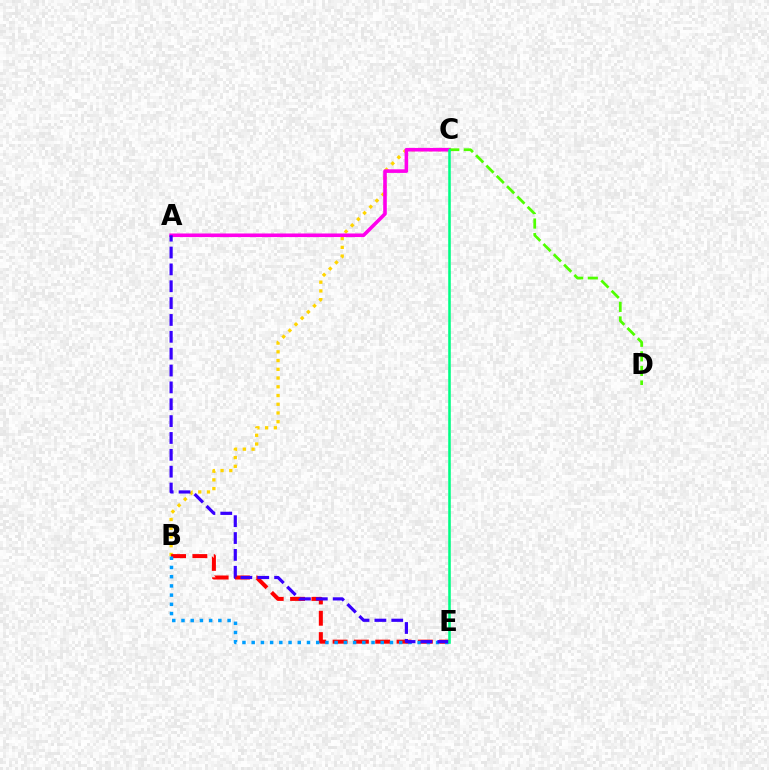{('B', 'C'): [{'color': '#ffd500', 'line_style': 'dotted', 'thickness': 2.37}], ('B', 'E'): [{'color': '#ff0000', 'line_style': 'dashed', 'thickness': 2.9}, {'color': '#009eff', 'line_style': 'dotted', 'thickness': 2.5}], ('A', 'C'): [{'color': '#ff00ed', 'line_style': 'solid', 'thickness': 2.59}], ('C', 'D'): [{'color': '#4fff00', 'line_style': 'dashed', 'thickness': 1.98}], ('A', 'E'): [{'color': '#3700ff', 'line_style': 'dashed', 'thickness': 2.29}], ('C', 'E'): [{'color': '#00ff86', 'line_style': 'solid', 'thickness': 1.85}]}